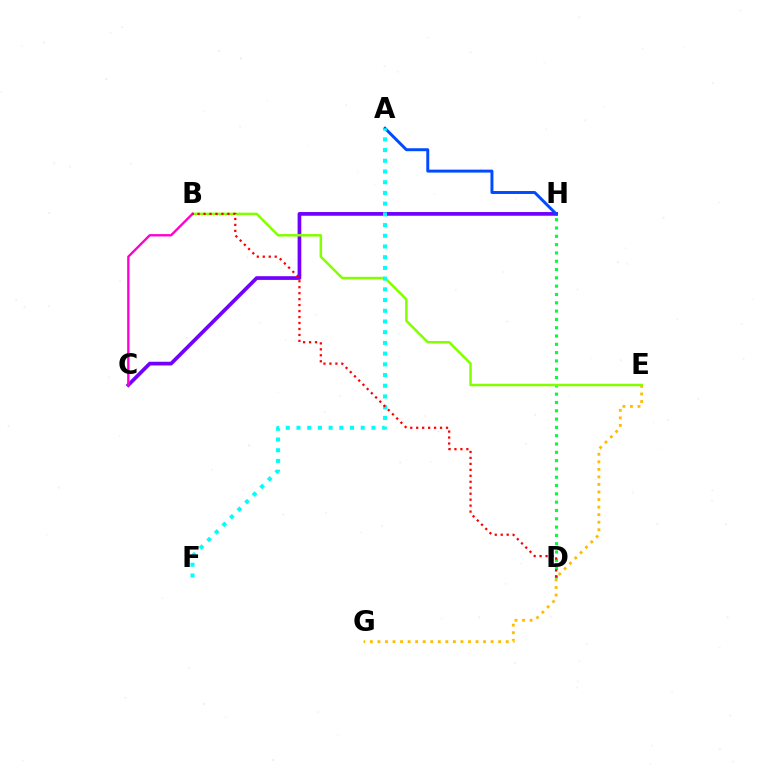{('E', 'G'): [{'color': '#ffbd00', 'line_style': 'dotted', 'thickness': 2.05}], ('C', 'H'): [{'color': '#7200ff', 'line_style': 'solid', 'thickness': 2.67}], ('D', 'H'): [{'color': '#00ff39', 'line_style': 'dotted', 'thickness': 2.26}], ('B', 'E'): [{'color': '#84ff00', 'line_style': 'solid', 'thickness': 1.8}], ('A', 'H'): [{'color': '#004bff', 'line_style': 'solid', 'thickness': 2.13}], ('B', 'C'): [{'color': '#ff00cf', 'line_style': 'solid', 'thickness': 1.7}], ('A', 'F'): [{'color': '#00fff6', 'line_style': 'dotted', 'thickness': 2.91}], ('B', 'D'): [{'color': '#ff0000', 'line_style': 'dotted', 'thickness': 1.62}]}